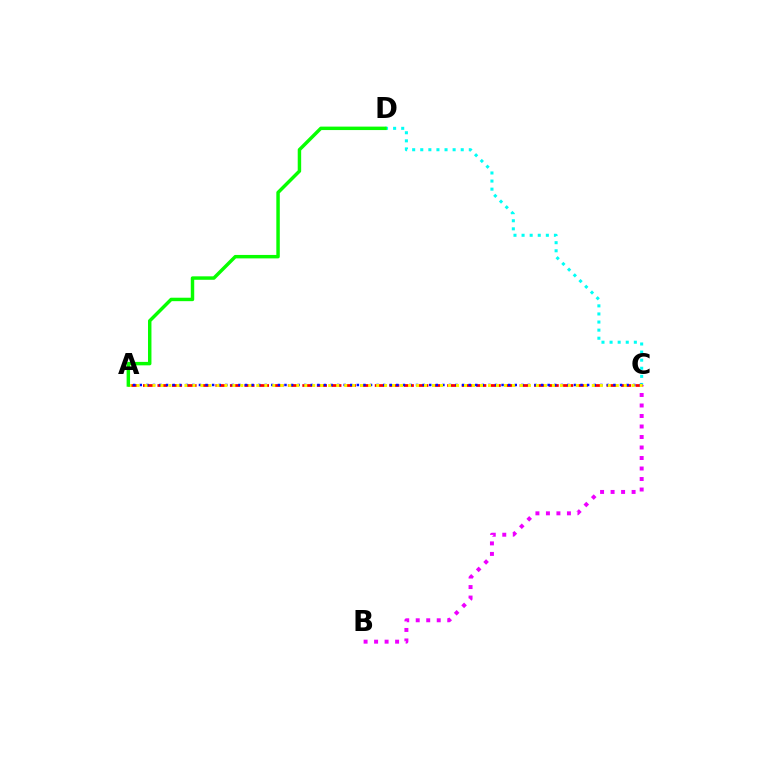{('B', 'C'): [{'color': '#ee00ff', 'line_style': 'dotted', 'thickness': 2.85}], ('C', 'D'): [{'color': '#00fff6', 'line_style': 'dotted', 'thickness': 2.2}], ('A', 'C'): [{'color': '#ff0000', 'line_style': 'dashed', 'thickness': 1.97}, {'color': '#0010ff', 'line_style': 'dotted', 'thickness': 1.79}, {'color': '#fcf500', 'line_style': 'dotted', 'thickness': 2.17}], ('A', 'D'): [{'color': '#08ff00', 'line_style': 'solid', 'thickness': 2.48}]}